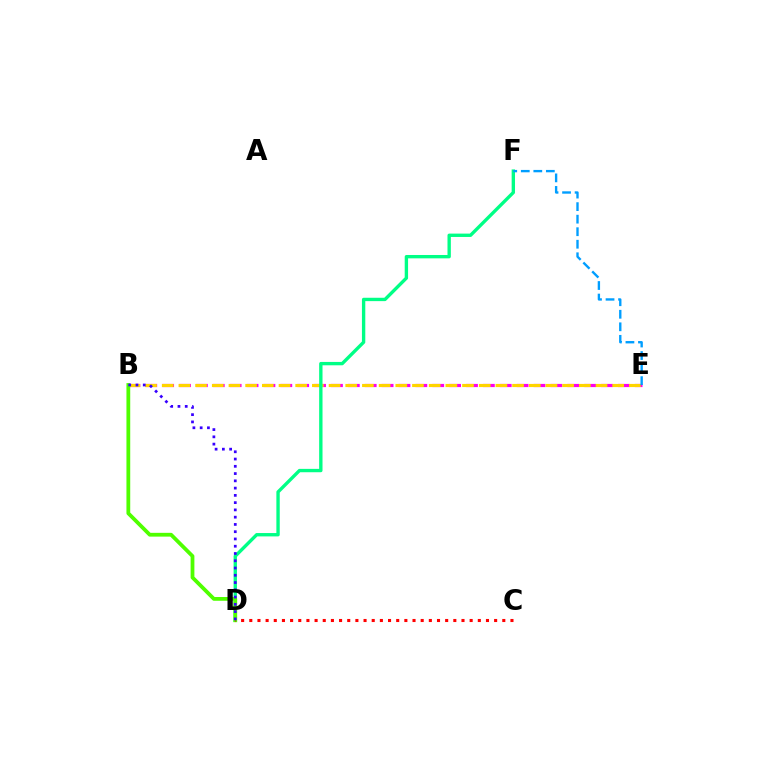{('B', 'E'): [{'color': '#ff00ed', 'line_style': 'dashed', 'thickness': 2.29}, {'color': '#ffd500', 'line_style': 'dashed', 'thickness': 2.27}], ('D', 'F'): [{'color': '#00ff86', 'line_style': 'solid', 'thickness': 2.42}], ('E', 'F'): [{'color': '#009eff', 'line_style': 'dashed', 'thickness': 1.7}], ('B', 'D'): [{'color': '#4fff00', 'line_style': 'solid', 'thickness': 2.72}, {'color': '#3700ff', 'line_style': 'dotted', 'thickness': 1.97}], ('C', 'D'): [{'color': '#ff0000', 'line_style': 'dotted', 'thickness': 2.22}]}